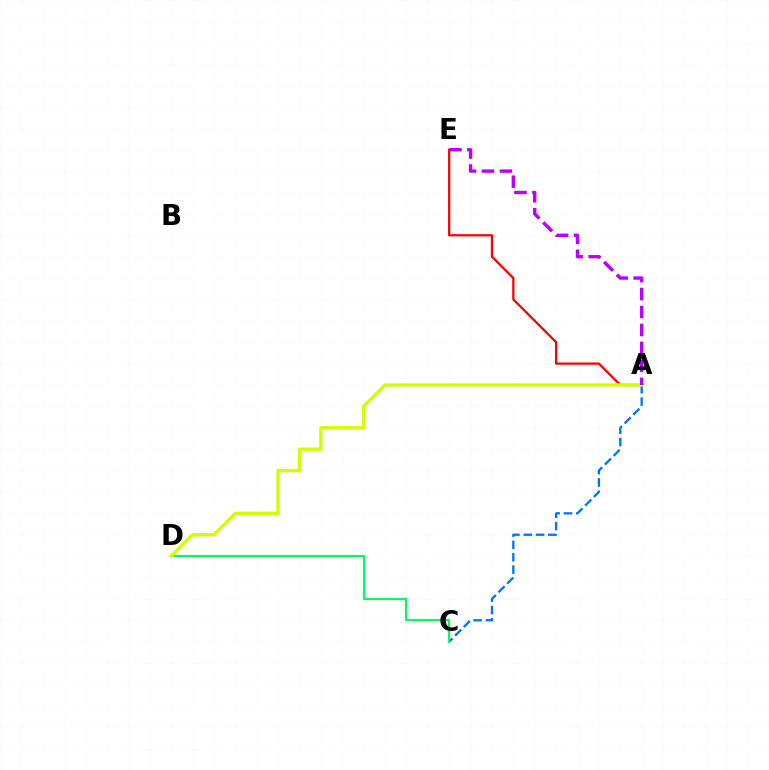{('A', 'C'): [{'color': '#0074ff', 'line_style': 'dashed', 'thickness': 1.67}], ('C', 'D'): [{'color': '#00ff5c', 'line_style': 'solid', 'thickness': 1.55}], ('A', 'E'): [{'color': '#ff0000', 'line_style': 'solid', 'thickness': 1.63}, {'color': '#b900ff', 'line_style': 'dashed', 'thickness': 2.44}], ('A', 'D'): [{'color': '#d1ff00', 'line_style': 'solid', 'thickness': 2.4}]}